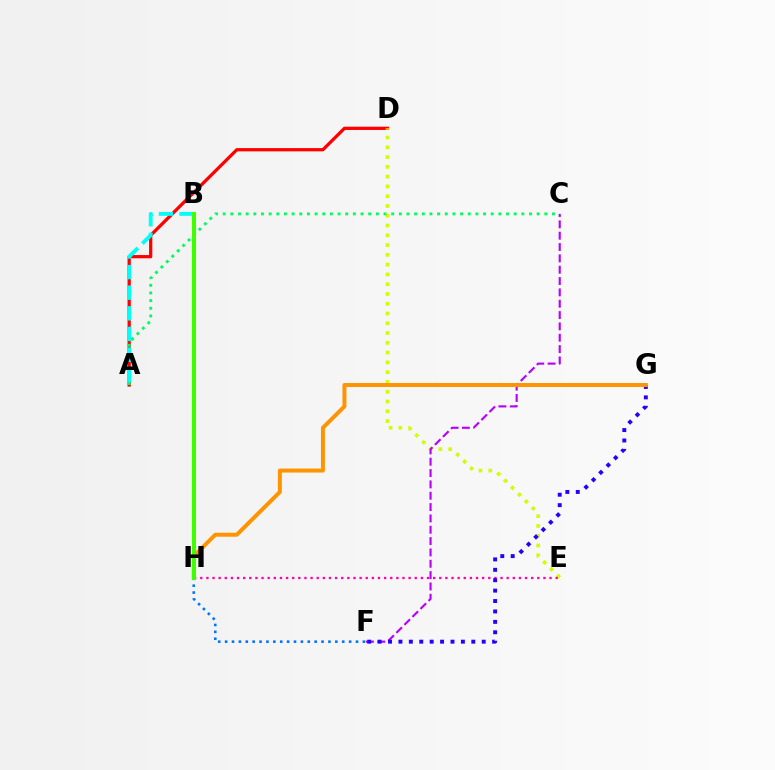{('A', 'D'): [{'color': '#ff0000', 'line_style': 'solid', 'thickness': 2.34}], ('D', 'E'): [{'color': '#d1ff00', 'line_style': 'dotted', 'thickness': 2.66}], ('A', 'C'): [{'color': '#00ff5c', 'line_style': 'dotted', 'thickness': 2.08}], ('E', 'H'): [{'color': '#ff00ac', 'line_style': 'dotted', 'thickness': 1.66}], ('F', 'H'): [{'color': '#0074ff', 'line_style': 'dotted', 'thickness': 1.87}], ('C', 'F'): [{'color': '#b900ff', 'line_style': 'dashed', 'thickness': 1.54}], ('F', 'G'): [{'color': '#2500ff', 'line_style': 'dotted', 'thickness': 2.83}], ('G', 'H'): [{'color': '#ff9400', 'line_style': 'solid', 'thickness': 2.86}], ('A', 'B'): [{'color': '#00fff6', 'line_style': 'dashed', 'thickness': 2.8}], ('B', 'H'): [{'color': '#3dff00', 'line_style': 'solid', 'thickness': 2.91}]}